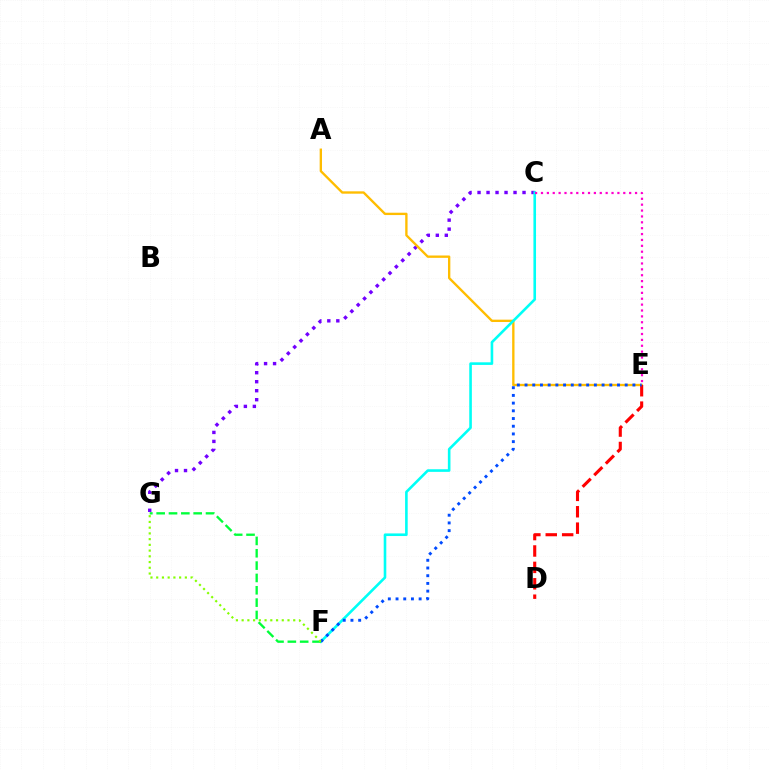{('C', 'G'): [{'color': '#7200ff', 'line_style': 'dotted', 'thickness': 2.44}], ('A', 'E'): [{'color': '#ffbd00', 'line_style': 'solid', 'thickness': 1.69}], ('C', 'F'): [{'color': '#00fff6', 'line_style': 'solid', 'thickness': 1.88}], ('D', 'E'): [{'color': '#ff0000', 'line_style': 'dashed', 'thickness': 2.23}], ('C', 'E'): [{'color': '#ff00cf', 'line_style': 'dotted', 'thickness': 1.6}], ('F', 'G'): [{'color': '#00ff39', 'line_style': 'dashed', 'thickness': 1.68}, {'color': '#84ff00', 'line_style': 'dotted', 'thickness': 1.56}], ('E', 'F'): [{'color': '#004bff', 'line_style': 'dotted', 'thickness': 2.09}]}